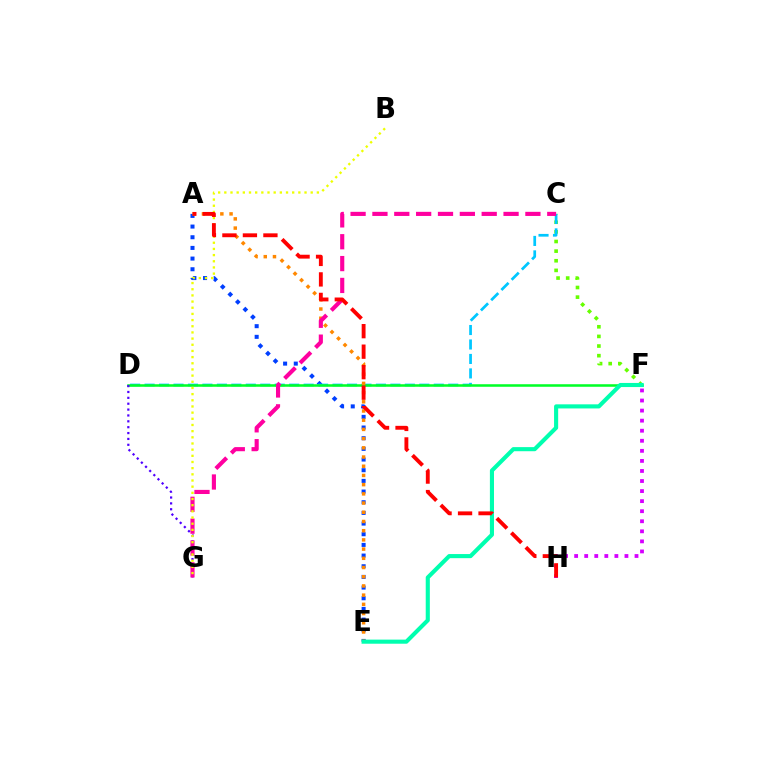{('A', 'E'): [{'color': '#003fff', 'line_style': 'dotted', 'thickness': 2.9}, {'color': '#ff8800', 'line_style': 'dotted', 'thickness': 2.5}], ('C', 'F'): [{'color': '#66ff00', 'line_style': 'dotted', 'thickness': 2.62}], ('C', 'D'): [{'color': '#00c7ff', 'line_style': 'dashed', 'thickness': 1.96}], ('D', 'F'): [{'color': '#00ff27', 'line_style': 'solid', 'thickness': 1.83}], ('F', 'H'): [{'color': '#d600ff', 'line_style': 'dotted', 'thickness': 2.73}], ('D', 'G'): [{'color': '#4f00ff', 'line_style': 'dotted', 'thickness': 1.59}], ('C', 'G'): [{'color': '#ff00a0', 'line_style': 'dashed', 'thickness': 2.97}], ('E', 'F'): [{'color': '#00ffaf', 'line_style': 'solid', 'thickness': 2.95}], ('B', 'G'): [{'color': '#eeff00', 'line_style': 'dotted', 'thickness': 1.68}], ('A', 'H'): [{'color': '#ff0000', 'line_style': 'dashed', 'thickness': 2.79}]}